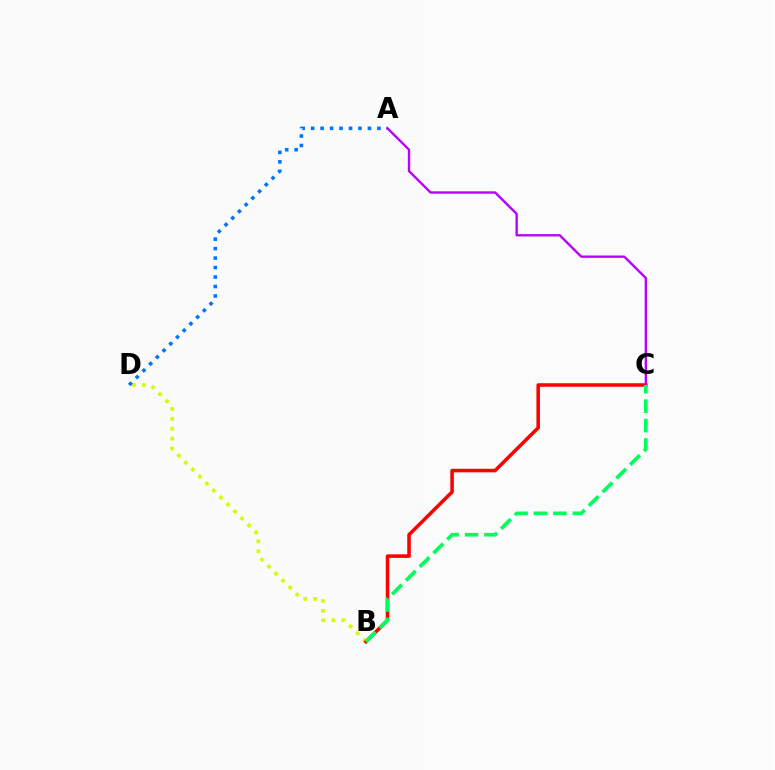{('B', 'D'): [{'color': '#d1ff00', 'line_style': 'dotted', 'thickness': 2.69}], ('A', 'D'): [{'color': '#0074ff', 'line_style': 'dotted', 'thickness': 2.57}], ('B', 'C'): [{'color': '#ff0000', 'line_style': 'solid', 'thickness': 2.56}, {'color': '#00ff5c', 'line_style': 'dashed', 'thickness': 2.64}], ('A', 'C'): [{'color': '#b900ff', 'line_style': 'solid', 'thickness': 1.71}]}